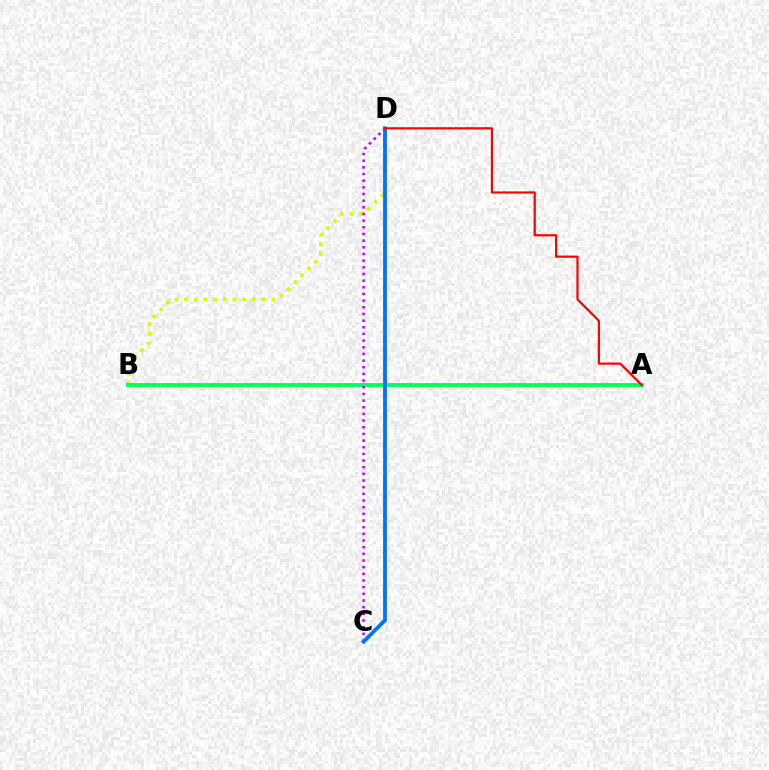{('B', 'D'): [{'color': '#d1ff00', 'line_style': 'dotted', 'thickness': 2.63}], ('A', 'B'): [{'color': '#00ff5c', 'line_style': 'solid', 'thickness': 2.78}], ('C', 'D'): [{'color': '#b900ff', 'line_style': 'dotted', 'thickness': 1.81}, {'color': '#0074ff', 'line_style': 'solid', 'thickness': 2.74}], ('A', 'D'): [{'color': '#ff0000', 'line_style': 'solid', 'thickness': 1.59}]}